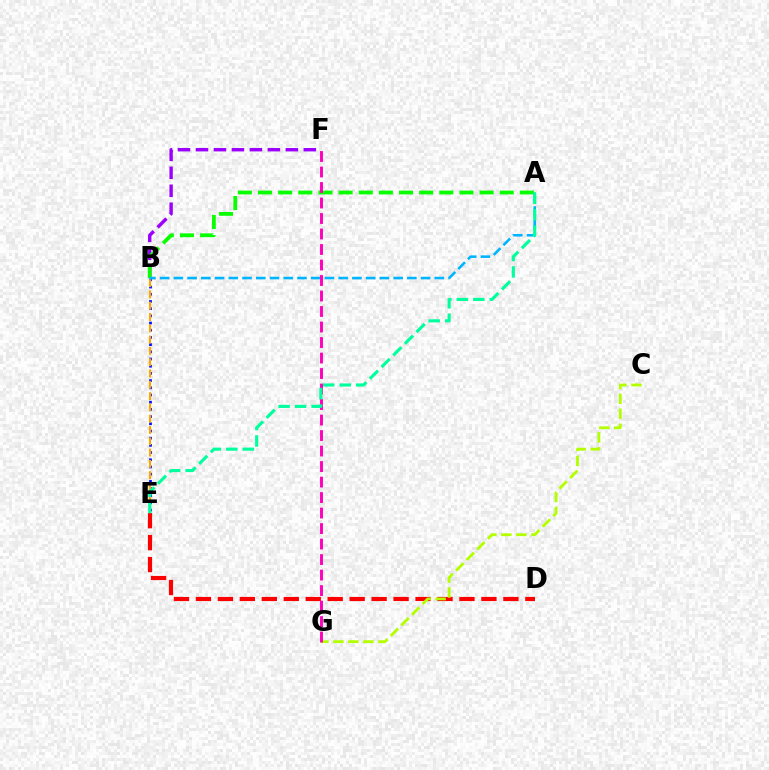{('D', 'E'): [{'color': '#ff0000', 'line_style': 'dashed', 'thickness': 2.98}], ('B', 'F'): [{'color': '#9b00ff', 'line_style': 'dashed', 'thickness': 2.44}], ('A', 'B'): [{'color': '#08ff00', 'line_style': 'dashed', 'thickness': 2.74}, {'color': '#00b5ff', 'line_style': 'dashed', 'thickness': 1.87}], ('B', 'E'): [{'color': '#0010ff', 'line_style': 'dotted', 'thickness': 1.96}, {'color': '#ffa500', 'line_style': 'dashed', 'thickness': 1.53}], ('C', 'G'): [{'color': '#b3ff00', 'line_style': 'dashed', 'thickness': 2.04}], ('F', 'G'): [{'color': '#ff00bd', 'line_style': 'dashed', 'thickness': 2.11}], ('A', 'E'): [{'color': '#00ff9d', 'line_style': 'dashed', 'thickness': 2.24}]}